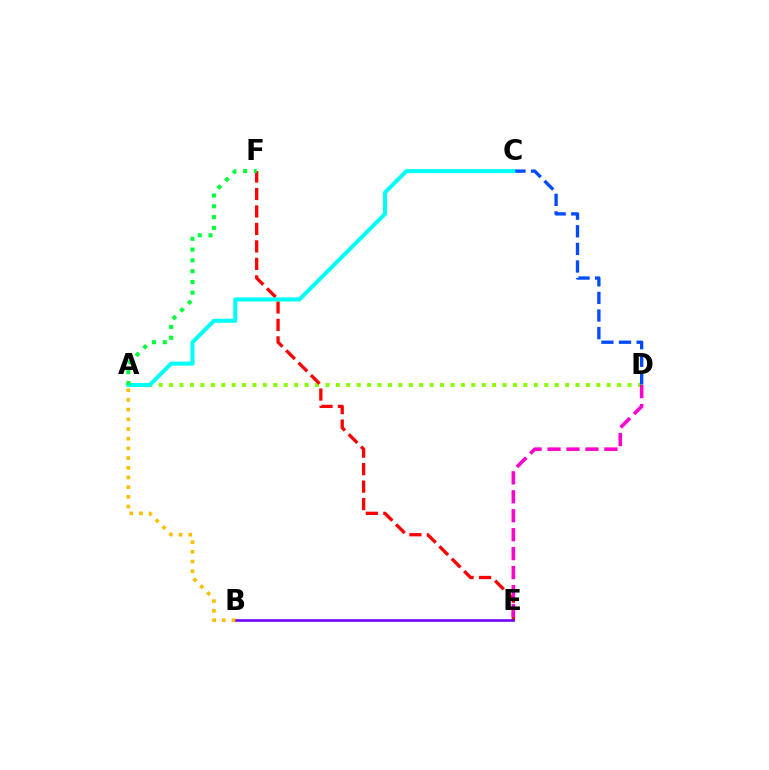{('A', 'D'): [{'color': '#84ff00', 'line_style': 'dotted', 'thickness': 2.83}], ('E', 'F'): [{'color': '#ff0000', 'line_style': 'dashed', 'thickness': 2.37}], ('C', 'D'): [{'color': '#004bff', 'line_style': 'dashed', 'thickness': 2.39}], ('D', 'E'): [{'color': '#ff00cf', 'line_style': 'dashed', 'thickness': 2.57}], ('B', 'E'): [{'color': '#7200ff', 'line_style': 'solid', 'thickness': 1.88}], ('A', 'C'): [{'color': '#00fff6', 'line_style': 'solid', 'thickness': 2.9}], ('A', 'F'): [{'color': '#00ff39', 'line_style': 'dotted', 'thickness': 2.93}], ('A', 'B'): [{'color': '#ffbd00', 'line_style': 'dotted', 'thickness': 2.63}]}